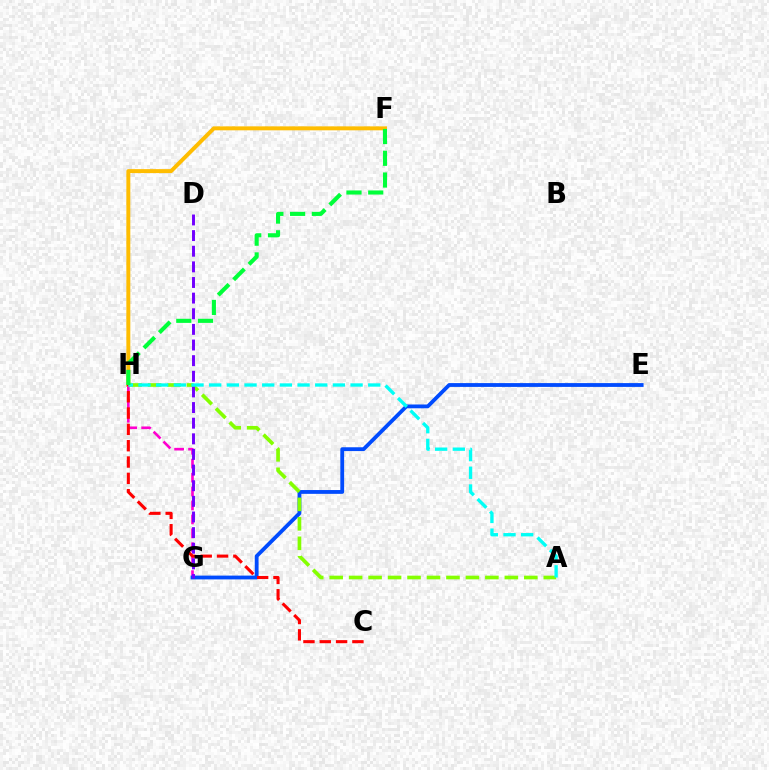{('F', 'H'): [{'color': '#ffbd00', 'line_style': 'solid', 'thickness': 2.85}, {'color': '#00ff39', 'line_style': 'dashed', 'thickness': 2.95}], ('G', 'H'): [{'color': '#ff00cf', 'line_style': 'dashed', 'thickness': 1.89}], ('E', 'G'): [{'color': '#004bff', 'line_style': 'solid', 'thickness': 2.74}], ('A', 'H'): [{'color': '#84ff00', 'line_style': 'dashed', 'thickness': 2.64}, {'color': '#00fff6', 'line_style': 'dashed', 'thickness': 2.4}], ('D', 'G'): [{'color': '#7200ff', 'line_style': 'dashed', 'thickness': 2.12}], ('C', 'H'): [{'color': '#ff0000', 'line_style': 'dashed', 'thickness': 2.22}]}